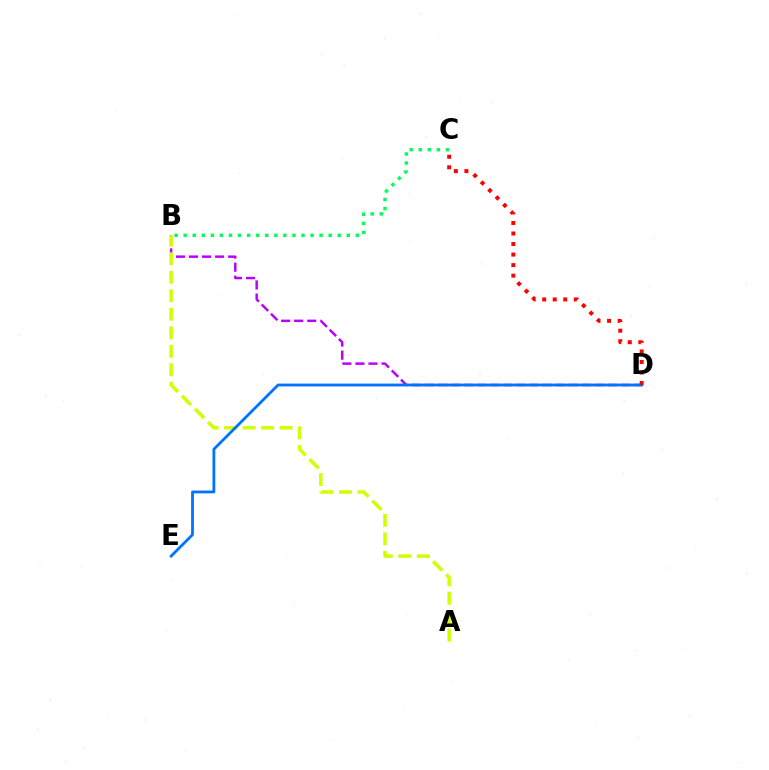{('B', 'D'): [{'color': '#b900ff', 'line_style': 'dashed', 'thickness': 1.78}], ('A', 'B'): [{'color': '#d1ff00', 'line_style': 'dashed', 'thickness': 2.51}], ('B', 'C'): [{'color': '#00ff5c', 'line_style': 'dotted', 'thickness': 2.46}], ('D', 'E'): [{'color': '#0074ff', 'line_style': 'solid', 'thickness': 2.02}], ('C', 'D'): [{'color': '#ff0000', 'line_style': 'dotted', 'thickness': 2.86}]}